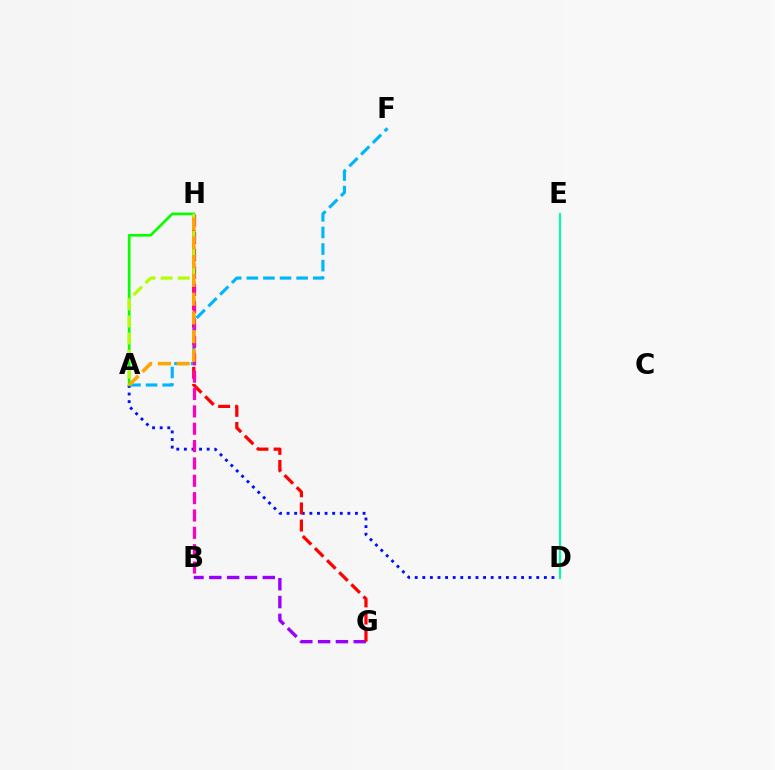{('B', 'G'): [{'color': '#9b00ff', 'line_style': 'dashed', 'thickness': 2.42}], ('A', 'F'): [{'color': '#00b5ff', 'line_style': 'dashed', 'thickness': 2.25}], ('A', 'D'): [{'color': '#0010ff', 'line_style': 'dotted', 'thickness': 2.06}], ('D', 'E'): [{'color': '#00ff9d', 'line_style': 'solid', 'thickness': 1.54}], ('G', 'H'): [{'color': '#ff0000', 'line_style': 'dashed', 'thickness': 2.33}], ('B', 'H'): [{'color': '#ff00bd', 'line_style': 'dashed', 'thickness': 2.36}], ('A', 'H'): [{'color': '#08ff00', 'line_style': 'solid', 'thickness': 1.94}, {'color': '#b3ff00', 'line_style': 'dashed', 'thickness': 2.32}, {'color': '#ffa500', 'line_style': 'dashed', 'thickness': 2.55}]}